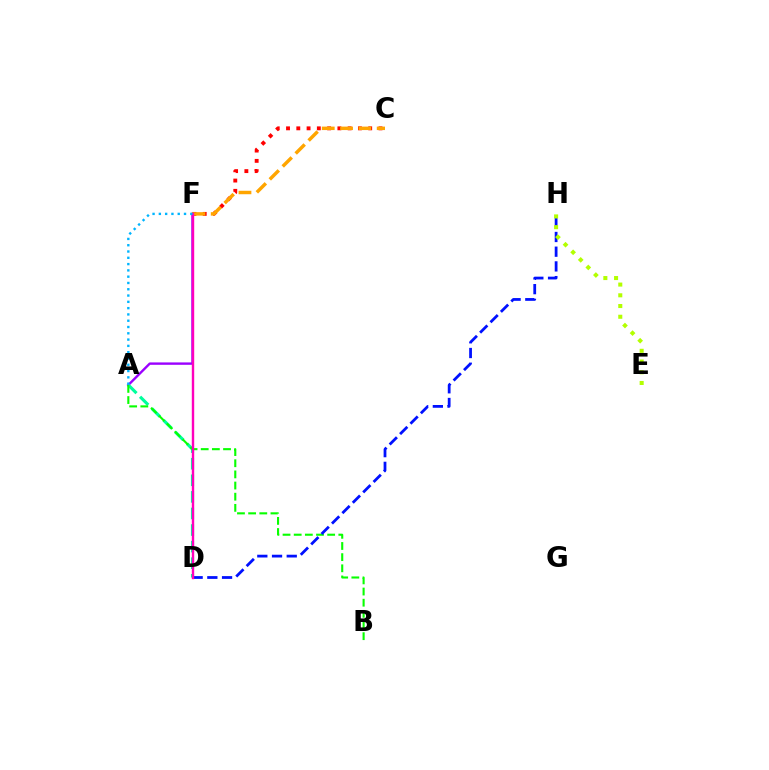{('A', 'F'): [{'color': '#9b00ff', 'line_style': 'solid', 'thickness': 1.72}, {'color': '#00b5ff', 'line_style': 'dotted', 'thickness': 1.71}], ('A', 'D'): [{'color': '#00ff9d', 'line_style': 'dashed', 'thickness': 2.25}], ('A', 'B'): [{'color': '#08ff00', 'line_style': 'dashed', 'thickness': 1.52}], ('D', 'H'): [{'color': '#0010ff', 'line_style': 'dashed', 'thickness': 2.0}], ('C', 'F'): [{'color': '#ff0000', 'line_style': 'dotted', 'thickness': 2.79}, {'color': '#ffa500', 'line_style': 'dashed', 'thickness': 2.49}], ('E', 'H'): [{'color': '#b3ff00', 'line_style': 'dotted', 'thickness': 2.91}], ('D', 'F'): [{'color': '#ff00bd', 'line_style': 'solid', 'thickness': 1.73}]}